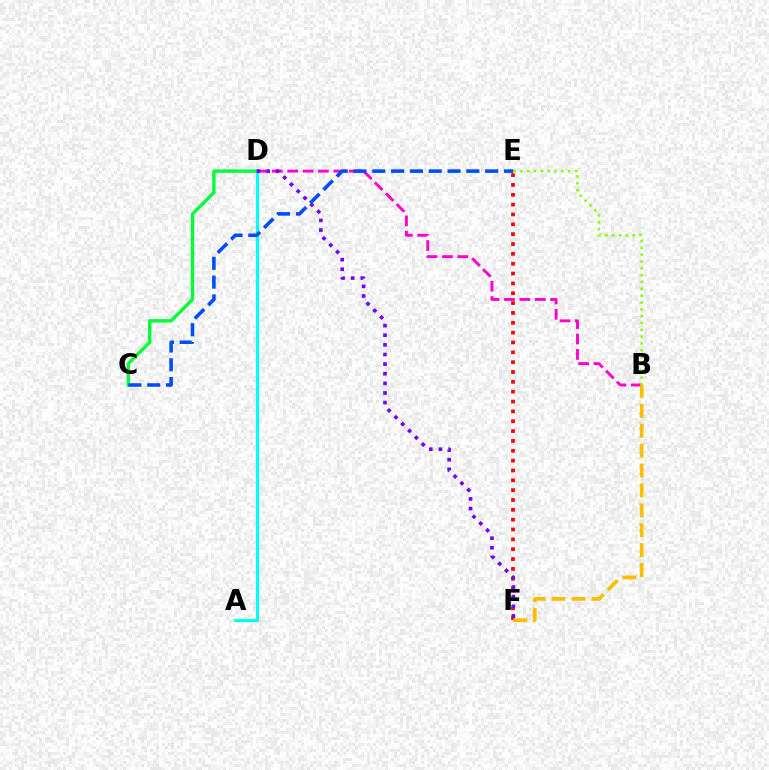{('B', 'D'): [{'color': '#ff00cf', 'line_style': 'dashed', 'thickness': 2.09}], ('E', 'F'): [{'color': '#ff0000', 'line_style': 'dotted', 'thickness': 2.68}], ('A', 'D'): [{'color': '#00fff6', 'line_style': 'solid', 'thickness': 2.29}], ('C', 'D'): [{'color': '#00ff39', 'line_style': 'solid', 'thickness': 2.44}], ('B', 'E'): [{'color': '#84ff00', 'line_style': 'dotted', 'thickness': 1.86}], ('B', 'F'): [{'color': '#ffbd00', 'line_style': 'dashed', 'thickness': 2.7}], ('D', 'F'): [{'color': '#7200ff', 'line_style': 'dotted', 'thickness': 2.61}], ('C', 'E'): [{'color': '#004bff', 'line_style': 'dashed', 'thickness': 2.56}]}